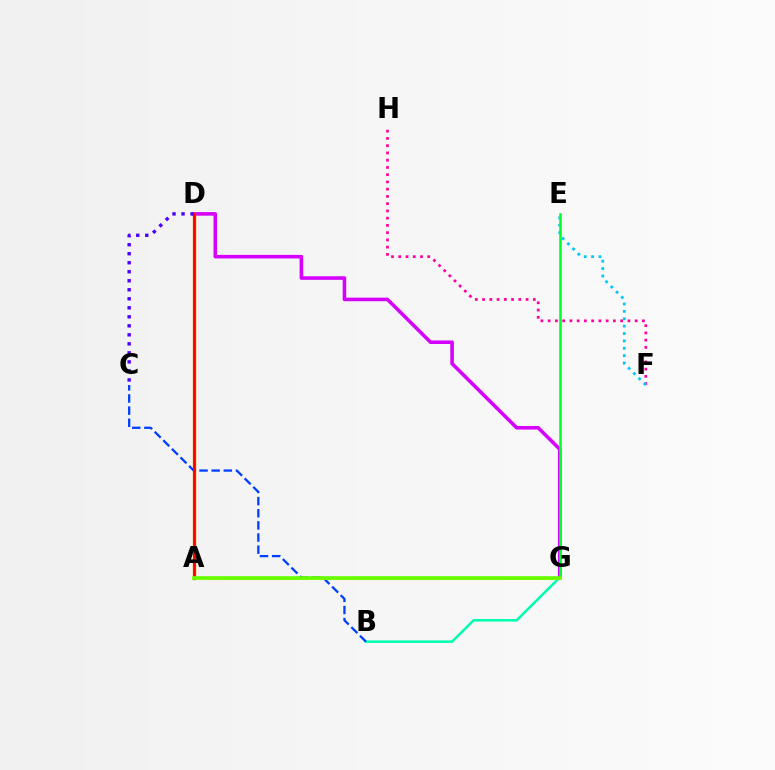{('B', 'G'): [{'color': '#00ffaf', 'line_style': 'solid', 'thickness': 1.82}], ('D', 'G'): [{'color': '#d600ff', 'line_style': 'solid', 'thickness': 2.56}], ('F', 'H'): [{'color': '#ff00a0', 'line_style': 'dotted', 'thickness': 1.97}], ('A', 'D'): [{'color': '#ff8800', 'line_style': 'solid', 'thickness': 2.46}, {'color': '#ff0000', 'line_style': 'solid', 'thickness': 1.96}], ('B', 'C'): [{'color': '#003fff', 'line_style': 'dashed', 'thickness': 1.65}], ('E', 'F'): [{'color': '#00c7ff', 'line_style': 'dotted', 'thickness': 2.01}], ('E', 'G'): [{'color': '#00ff27', 'line_style': 'solid', 'thickness': 1.84}], ('A', 'G'): [{'color': '#eeff00', 'line_style': 'solid', 'thickness': 2.13}, {'color': '#66ff00', 'line_style': 'solid', 'thickness': 2.63}], ('C', 'D'): [{'color': '#4f00ff', 'line_style': 'dotted', 'thickness': 2.45}]}